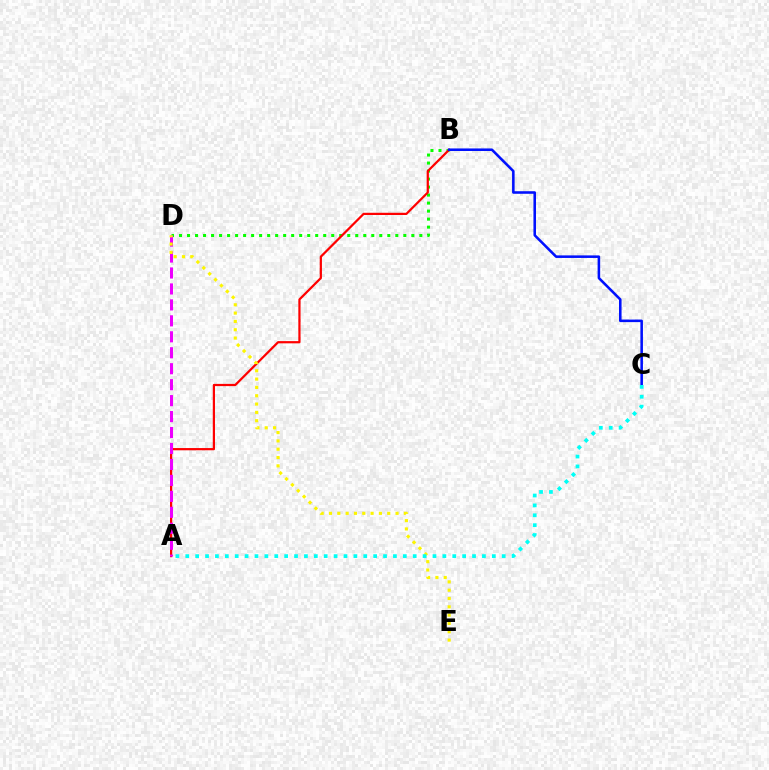{('B', 'D'): [{'color': '#08ff00', 'line_style': 'dotted', 'thickness': 2.18}], ('A', 'B'): [{'color': '#ff0000', 'line_style': 'solid', 'thickness': 1.6}], ('A', 'D'): [{'color': '#ee00ff', 'line_style': 'dashed', 'thickness': 2.17}], ('B', 'C'): [{'color': '#0010ff', 'line_style': 'solid', 'thickness': 1.84}], ('D', 'E'): [{'color': '#fcf500', 'line_style': 'dotted', 'thickness': 2.26}], ('A', 'C'): [{'color': '#00fff6', 'line_style': 'dotted', 'thickness': 2.69}]}